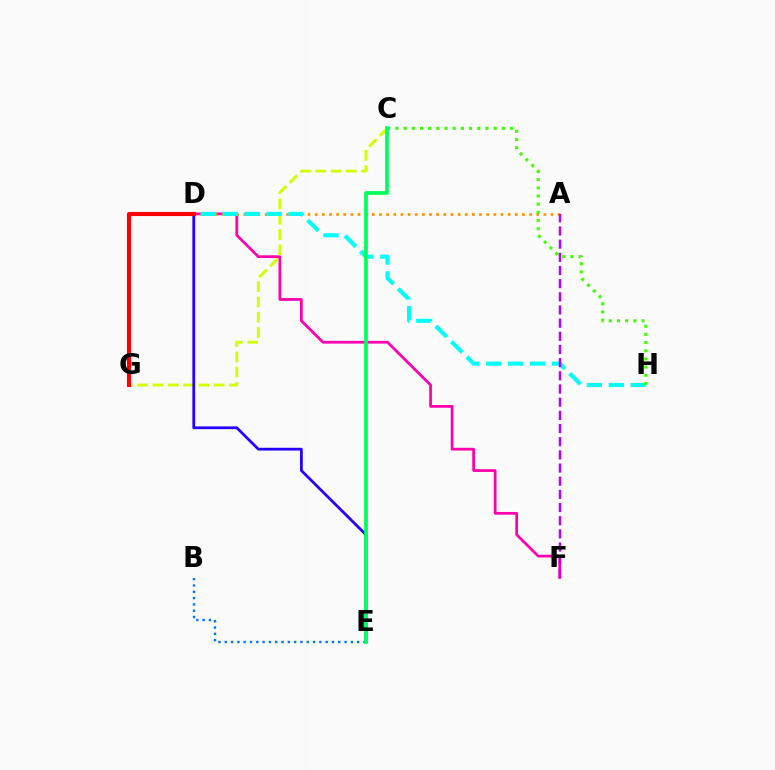{('D', 'F'): [{'color': '#ff00ac', 'line_style': 'solid', 'thickness': 1.97}], ('A', 'D'): [{'color': '#ff9400', 'line_style': 'dotted', 'thickness': 1.94}], ('B', 'E'): [{'color': '#0074ff', 'line_style': 'dotted', 'thickness': 1.71}], ('C', 'G'): [{'color': '#d1ff00', 'line_style': 'dashed', 'thickness': 2.08}], ('D', 'H'): [{'color': '#00fff6', 'line_style': 'dashed', 'thickness': 2.97}], ('D', 'E'): [{'color': '#2500ff', 'line_style': 'solid', 'thickness': 1.99}], ('C', 'H'): [{'color': '#3dff00', 'line_style': 'dotted', 'thickness': 2.22}], ('C', 'E'): [{'color': '#00ff5c', 'line_style': 'solid', 'thickness': 2.67}], ('D', 'G'): [{'color': '#ff0000', 'line_style': 'solid', 'thickness': 2.95}], ('A', 'F'): [{'color': '#b900ff', 'line_style': 'dashed', 'thickness': 1.79}]}